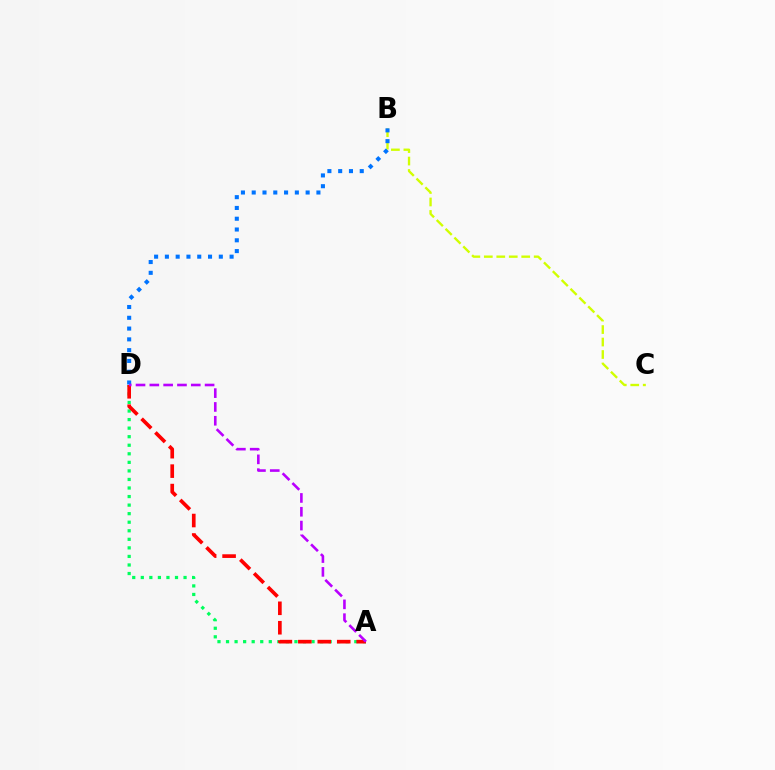{('A', 'D'): [{'color': '#00ff5c', 'line_style': 'dotted', 'thickness': 2.32}, {'color': '#ff0000', 'line_style': 'dashed', 'thickness': 2.64}, {'color': '#b900ff', 'line_style': 'dashed', 'thickness': 1.88}], ('B', 'C'): [{'color': '#d1ff00', 'line_style': 'dashed', 'thickness': 1.69}], ('B', 'D'): [{'color': '#0074ff', 'line_style': 'dotted', 'thickness': 2.93}]}